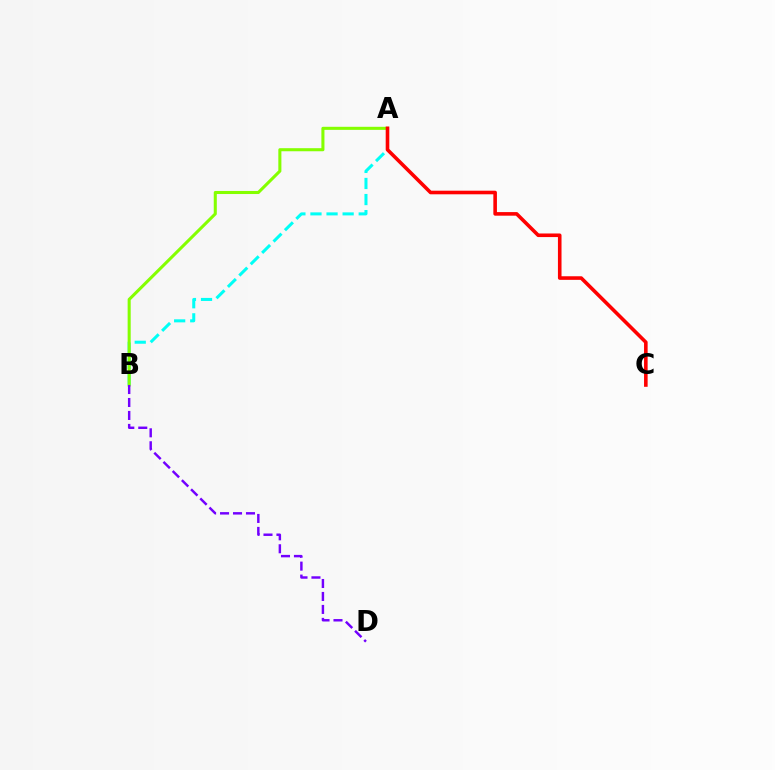{('A', 'B'): [{'color': '#00fff6', 'line_style': 'dashed', 'thickness': 2.18}, {'color': '#84ff00', 'line_style': 'solid', 'thickness': 2.2}], ('A', 'C'): [{'color': '#ff0000', 'line_style': 'solid', 'thickness': 2.59}], ('B', 'D'): [{'color': '#7200ff', 'line_style': 'dashed', 'thickness': 1.76}]}